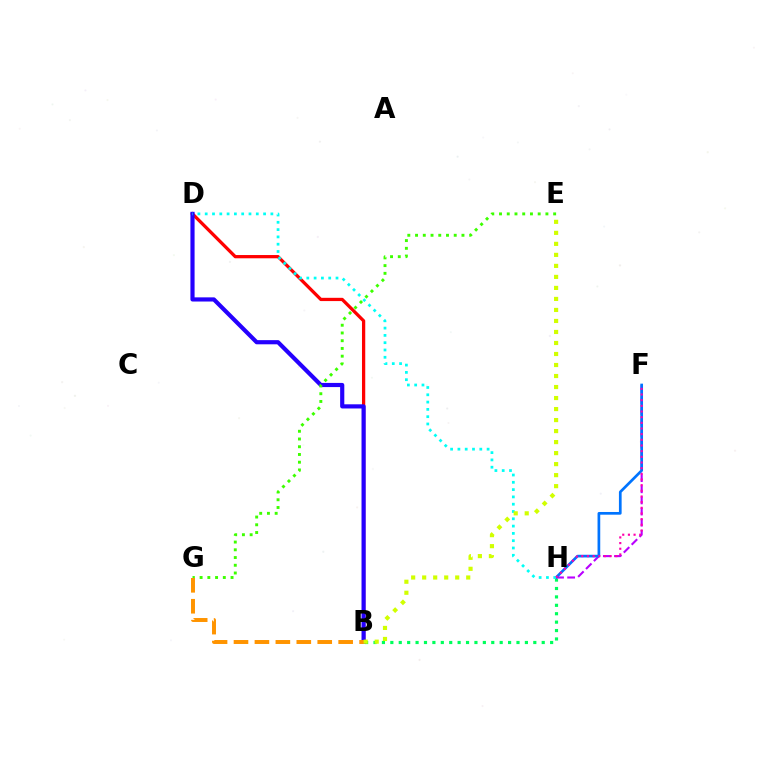{('B', 'H'): [{'color': '#00ff5c', 'line_style': 'dotted', 'thickness': 2.28}], ('B', 'D'): [{'color': '#ff0000', 'line_style': 'solid', 'thickness': 2.35}, {'color': '#2500ff', 'line_style': 'solid', 'thickness': 3.0}], ('F', 'H'): [{'color': '#b900ff', 'line_style': 'dashed', 'thickness': 1.51}, {'color': '#0074ff', 'line_style': 'solid', 'thickness': 1.94}, {'color': '#ff00ac', 'line_style': 'dotted', 'thickness': 1.54}], ('E', 'G'): [{'color': '#3dff00', 'line_style': 'dotted', 'thickness': 2.1}], ('B', 'G'): [{'color': '#ff9400', 'line_style': 'dashed', 'thickness': 2.84}], ('D', 'H'): [{'color': '#00fff6', 'line_style': 'dotted', 'thickness': 1.98}], ('B', 'E'): [{'color': '#d1ff00', 'line_style': 'dotted', 'thickness': 2.99}]}